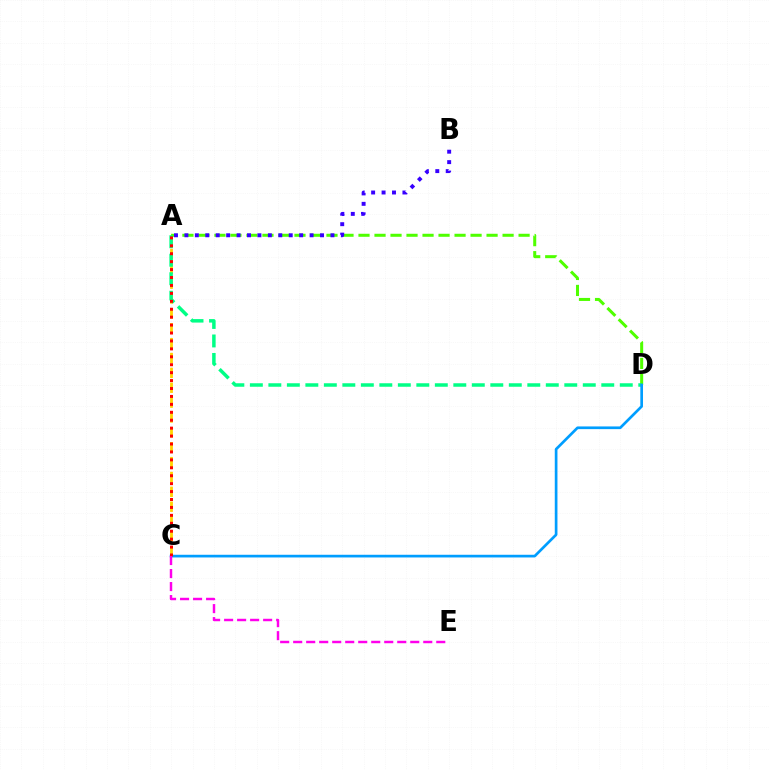{('A', 'C'): [{'color': '#ffd500', 'line_style': 'dashed', 'thickness': 2.02}, {'color': '#ff0000', 'line_style': 'dotted', 'thickness': 2.15}], ('A', 'D'): [{'color': '#4fff00', 'line_style': 'dashed', 'thickness': 2.17}, {'color': '#00ff86', 'line_style': 'dashed', 'thickness': 2.51}], ('C', 'D'): [{'color': '#009eff', 'line_style': 'solid', 'thickness': 1.93}], ('A', 'B'): [{'color': '#3700ff', 'line_style': 'dotted', 'thickness': 2.83}], ('C', 'E'): [{'color': '#ff00ed', 'line_style': 'dashed', 'thickness': 1.77}]}